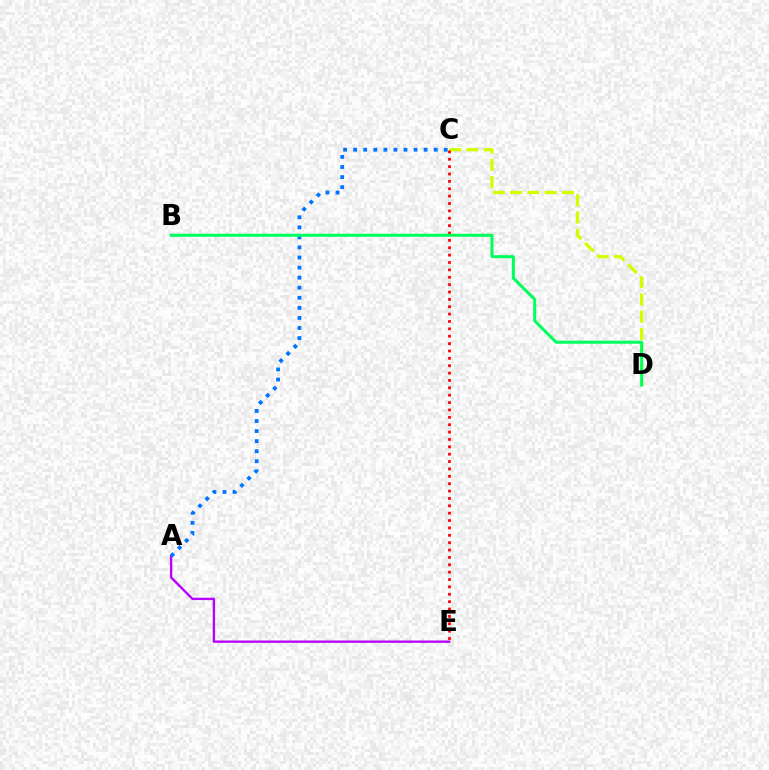{('C', 'D'): [{'color': '#d1ff00', 'line_style': 'dashed', 'thickness': 2.35}], ('A', 'E'): [{'color': '#b900ff', 'line_style': 'solid', 'thickness': 1.69}], ('A', 'C'): [{'color': '#0074ff', 'line_style': 'dotted', 'thickness': 2.73}], ('C', 'E'): [{'color': '#ff0000', 'line_style': 'dotted', 'thickness': 2.0}], ('B', 'D'): [{'color': '#00ff5c', 'line_style': 'solid', 'thickness': 2.18}]}